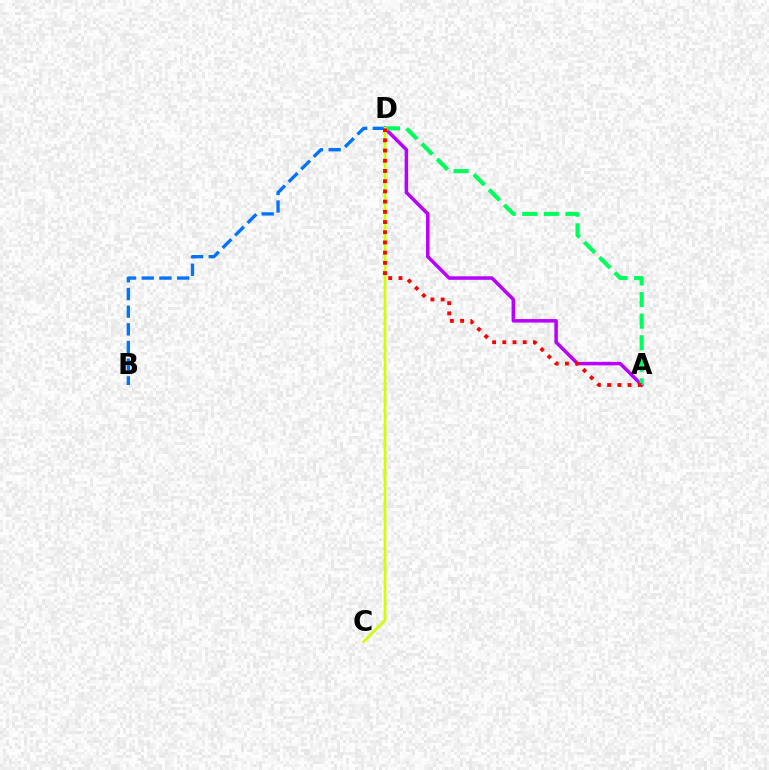{('A', 'D'): [{'color': '#b900ff', 'line_style': 'solid', 'thickness': 2.52}, {'color': '#00ff5c', 'line_style': 'dashed', 'thickness': 2.93}, {'color': '#ff0000', 'line_style': 'dotted', 'thickness': 2.77}], ('B', 'D'): [{'color': '#0074ff', 'line_style': 'dashed', 'thickness': 2.4}], ('C', 'D'): [{'color': '#d1ff00', 'line_style': 'solid', 'thickness': 1.94}]}